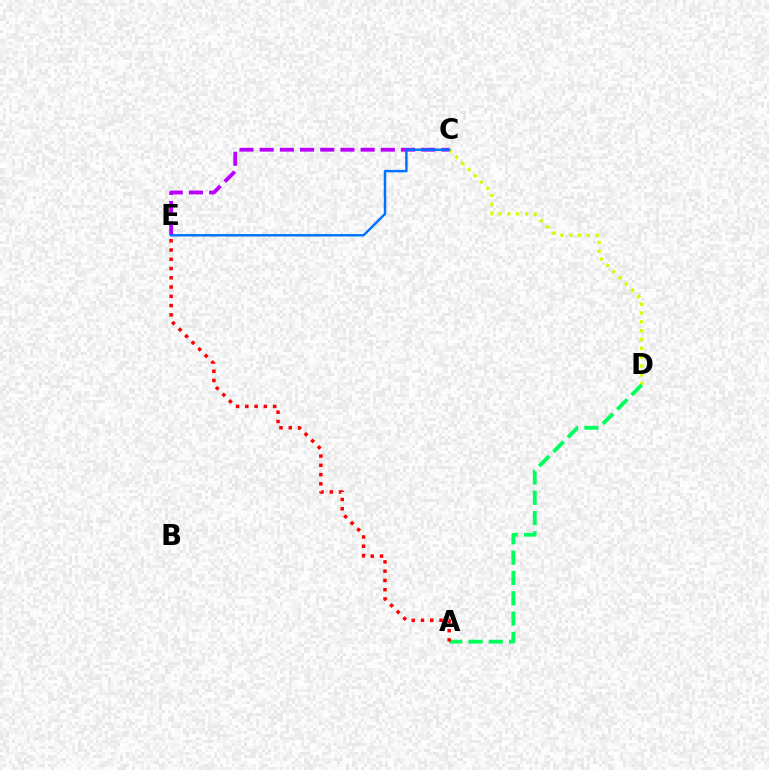{('C', 'D'): [{'color': '#d1ff00', 'line_style': 'dotted', 'thickness': 2.4}], ('A', 'D'): [{'color': '#00ff5c', 'line_style': 'dashed', 'thickness': 2.76}], ('C', 'E'): [{'color': '#b900ff', 'line_style': 'dashed', 'thickness': 2.74}, {'color': '#0074ff', 'line_style': 'solid', 'thickness': 1.76}], ('A', 'E'): [{'color': '#ff0000', 'line_style': 'dotted', 'thickness': 2.52}]}